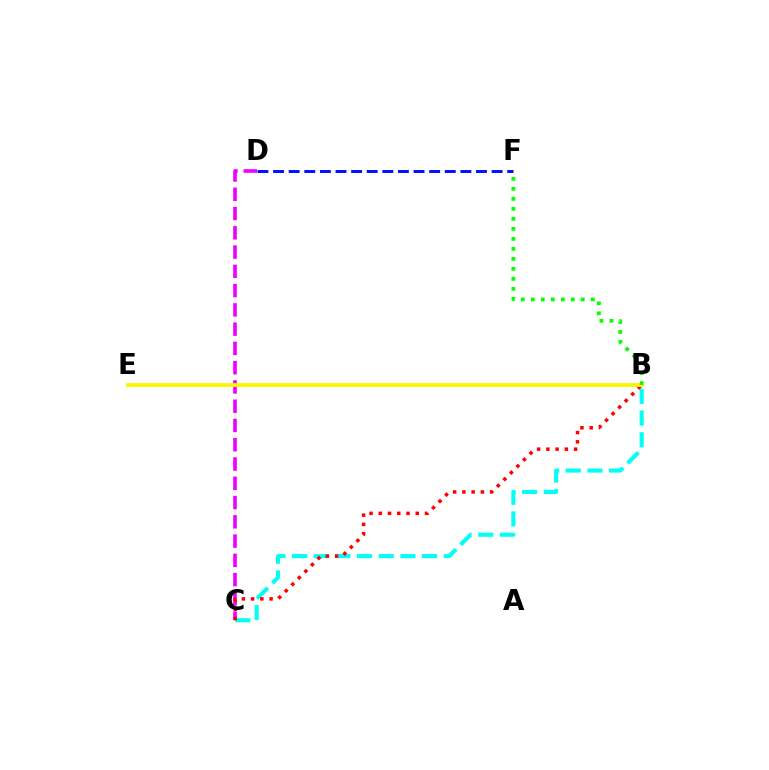{('C', 'D'): [{'color': '#ee00ff', 'line_style': 'dashed', 'thickness': 2.62}], ('B', 'C'): [{'color': '#00fff6', 'line_style': 'dashed', 'thickness': 2.94}, {'color': '#ff0000', 'line_style': 'dotted', 'thickness': 2.51}], ('B', 'E'): [{'color': '#fcf500', 'line_style': 'solid', 'thickness': 2.74}], ('D', 'F'): [{'color': '#0010ff', 'line_style': 'dashed', 'thickness': 2.12}], ('B', 'F'): [{'color': '#08ff00', 'line_style': 'dotted', 'thickness': 2.72}]}